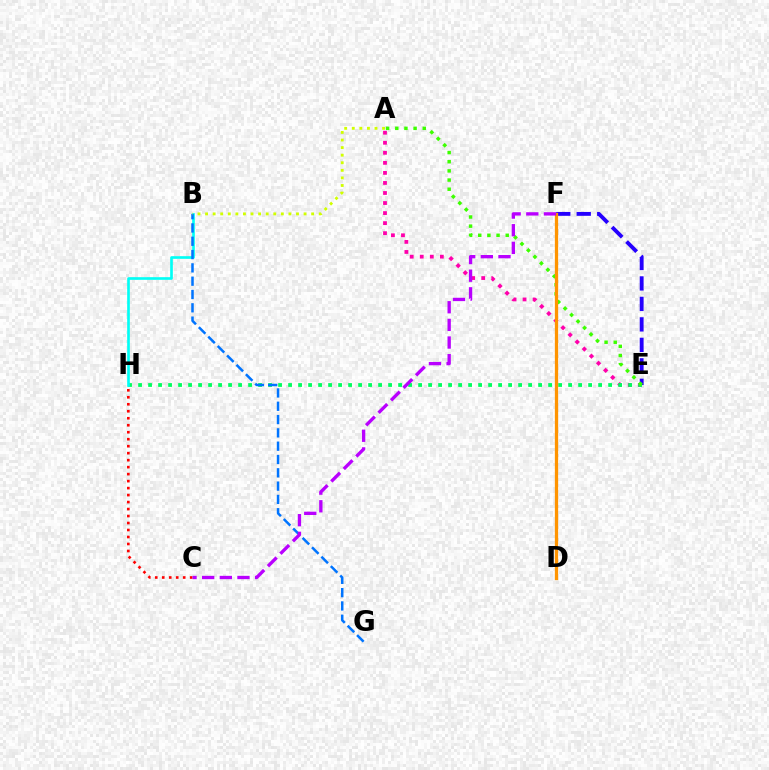{('A', 'E'): [{'color': '#ff00ac', 'line_style': 'dotted', 'thickness': 2.73}, {'color': '#3dff00', 'line_style': 'dotted', 'thickness': 2.49}], ('E', 'F'): [{'color': '#2500ff', 'line_style': 'dashed', 'thickness': 2.78}], ('E', 'H'): [{'color': '#00ff5c', 'line_style': 'dotted', 'thickness': 2.72}], ('B', 'H'): [{'color': '#00fff6', 'line_style': 'solid', 'thickness': 1.91}], ('C', 'H'): [{'color': '#ff0000', 'line_style': 'dotted', 'thickness': 1.9}], ('B', 'G'): [{'color': '#0074ff', 'line_style': 'dashed', 'thickness': 1.81}], ('D', 'F'): [{'color': '#ff9400', 'line_style': 'solid', 'thickness': 2.36}], ('A', 'B'): [{'color': '#d1ff00', 'line_style': 'dotted', 'thickness': 2.06}], ('C', 'F'): [{'color': '#b900ff', 'line_style': 'dashed', 'thickness': 2.4}]}